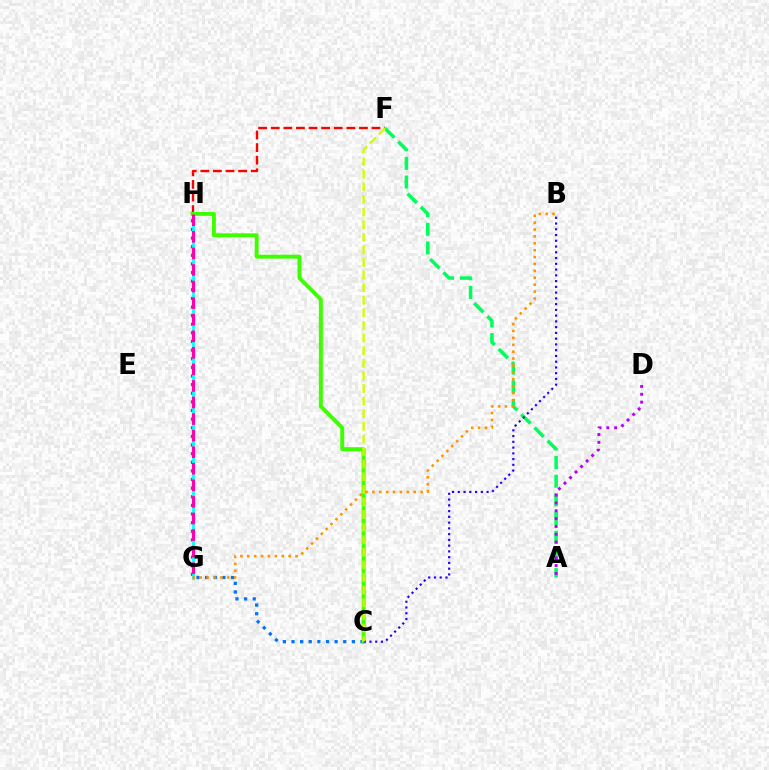{('A', 'F'): [{'color': '#00ff5c', 'line_style': 'dashed', 'thickness': 2.54}], ('C', 'H'): [{'color': '#0074ff', 'line_style': 'dotted', 'thickness': 2.34}, {'color': '#3dff00', 'line_style': 'solid', 'thickness': 2.83}], ('G', 'H'): [{'color': '#00fff6', 'line_style': 'solid', 'thickness': 1.96}, {'color': '#ff00ac', 'line_style': 'dashed', 'thickness': 2.25}], ('A', 'D'): [{'color': '#b900ff', 'line_style': 'dotted', 'thickness': 2.13}], ('B', 'G'): [{'color': '#ff9400', 'line_style': 'dotted', 'thickness': 1.87}], ('F', 'H'): [{'color': '#ff0000', 'line_style': 'dashed', 'thickness': 1.71}], ('B', 'C'): [{'color': '#2500ff', 'line_style': 'dotted', 'thickness': 1.56}], ('C', 'F'): [{'color': '#d1ff00', 'line_style': 'dashed', 'thickness': 1.71}]}